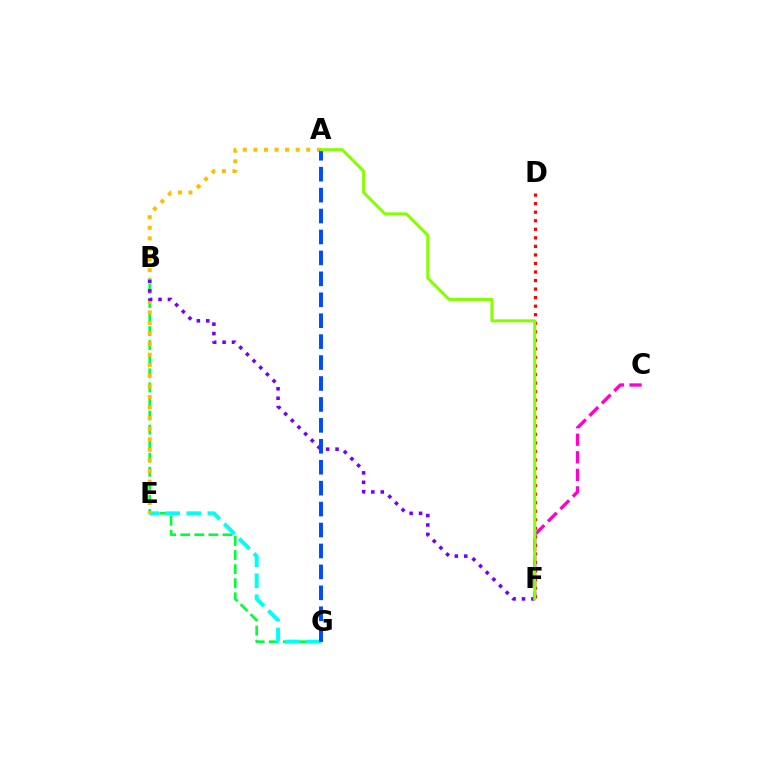{('B', 'G'): [{'color': '#00ff39', 'line_style': 'dashed', 'thickness': 1.91}], ('E', 'G'): [{'color': '#00fff6', 'line_style': 'dashed', 'thickness': 2.86}], ('A', 'E'): [{'color': '#ffbd00', 'line_style': 'dotted', 'thickness': 2.87}], ('C', 'F'): [{'color': '#ff00cf', 'line_style': 'dashed', 'thickness': 2.38}], ('B', 'F'): [{'color': '#7200ff', 'line_style': 'dotted', 'thickness': 2.56}], ('D', 'F'): [{'color': '#ff0000', 'line_style': 'dotted', 'thickness': 2.32}], ('A', 'G'): [{'color': '#004bff', 'line_style': 'dashed', 'thickness': 2.84}], ('A', 'F'): [{'color': '#84ff00', 'line_style': 'solid', 'thickness': 2.16}]}